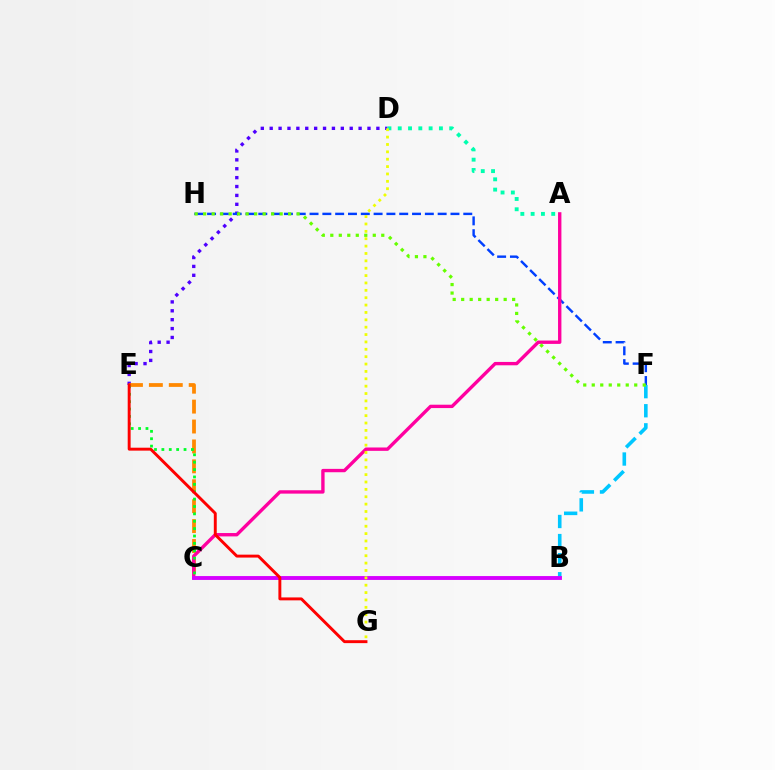{('D', 'E'): [{'color': '#4f00ff', 'line_style': 'dotted', 'thickness': 2.42}], ('A', 'D'): [{'color': '#00ffaf', 'line_style': 'dotted', 'thickness': 2.8}], ('C', 'E'): [{'color': '#ff8800', 'line_style': 'dashed', 'thickness': 2.71}, {'color': '#00ff27', 'line_style': 'dotted', 'thickness': 2.01}], ('F', 'H'): [{'color': '#003fff', 'line_style': 'dashed', 'thickness': 1.74}, {'color': '#66ff00', 'line_style': 'dotted', 'thickness': 2.31}], ('A', 'C'): [{'color': '#ff00a0', 'line_style': 'solid', 'thickness': 2.42}], ('B', 'F'): [{'color': '#00c7ff', 'line_style': 'dashed', 'thickness': 2.59}], ('B', 'C'): [{'color': '#d600ff', 'line_style': 'solid', 'thickness': 2.79}], ('E', 'G'): [{'color': '#ff0000', 'line_style': 'solid', 'thickness': 2.1}], ('D', 'G'): [{'color': '#eeff00', 'line_style': 'dotted', 'thickness': 2.0}]}